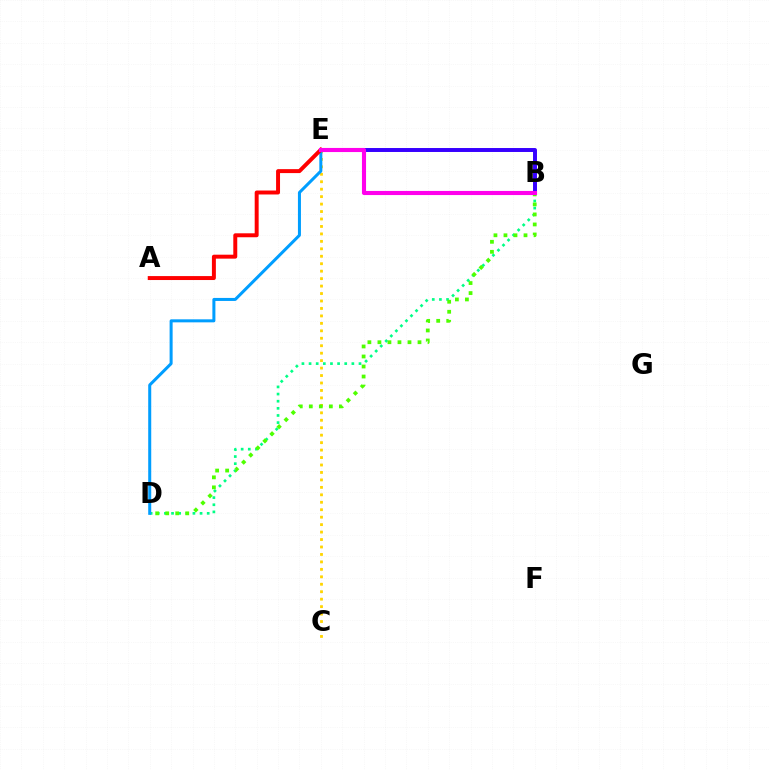{('B', 'D'): [{'color': '#00ff86', 'line_style': 'dotted', 'thickness': 1.94}, {'color': '#4fff00', 'line_style': 'dotted', 'thickness': 2.72}], ('B', 'E'): [{'color': '#3700ff', 'line_style': 'solid', 'thickness': 2.85}, {'color': '#ff00ed', 'line_style': 'solid', 'thickness': 2.96}], ('C', 'E'): [{'color': '#ffd500', 'line_style': 'dotted', 'thickness': 2.03}], ('D', 'E'): [{'color': '#009eff', 'line_style': 'solid', 'thickness': 2.17}], ('A', 'E'): [{'color': '#ff0000', 'line_style': 'solid', 'thickness': 2.85}]}